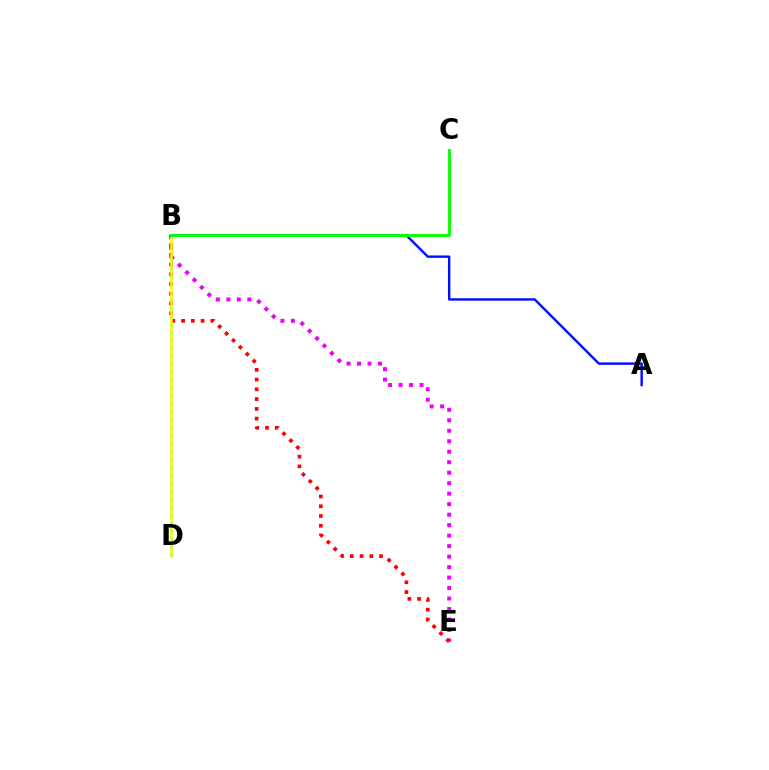{('B', 'E'): [{'color': '#ee00ff', 'line_style': 'dotted', 'thickness': 2.85}, {'color': '#ff0000', 'line_style': 'dotted', 'thickness': 2.65}], ('B', 'D'): [{'color': '#00fff6', 'line_style': 'dotted', 'thickness': 2.16}, {'color': '#fcf500', 'line_style': 'solid', 'thickness': 1.8}], ('A', 'B'): [{'color': '#0010ff', 'line_style': 'solid', 'thickness': 1.73}], ('B', 'C'): [{'color': '#08ff00', 'line_style': 'solid', 'thickness': 2.07}]}